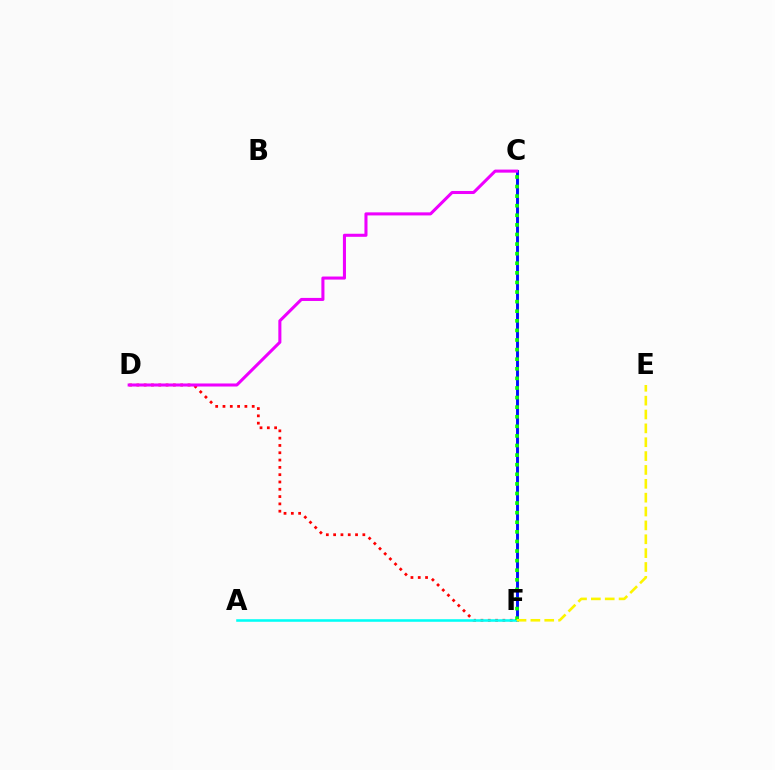{('D', 'F'): [{'color': '#ff0000', 'line_style': 'dotted', 'thickness': 1.98}], ('C', 'F'): [{'color': '#0010ff', 'line_style': 'solid', 'thickness': 2.09}, {'color': '#08ff00', 'line_style': 'dotted', 'thickness': 2.61}], ('C', 'D'): [{'color': '#ee00ff', 'line_style': 'solid', 'thickness': 2.2}], ('A', 'F'): [{'color': '#00fff6', 'line_style': 'solid', 'thickness': 1.85}], ('E', 'F'): [{'color': '#fcf500', 'line_style': 'dashed', 'thickness': 1.88}]}